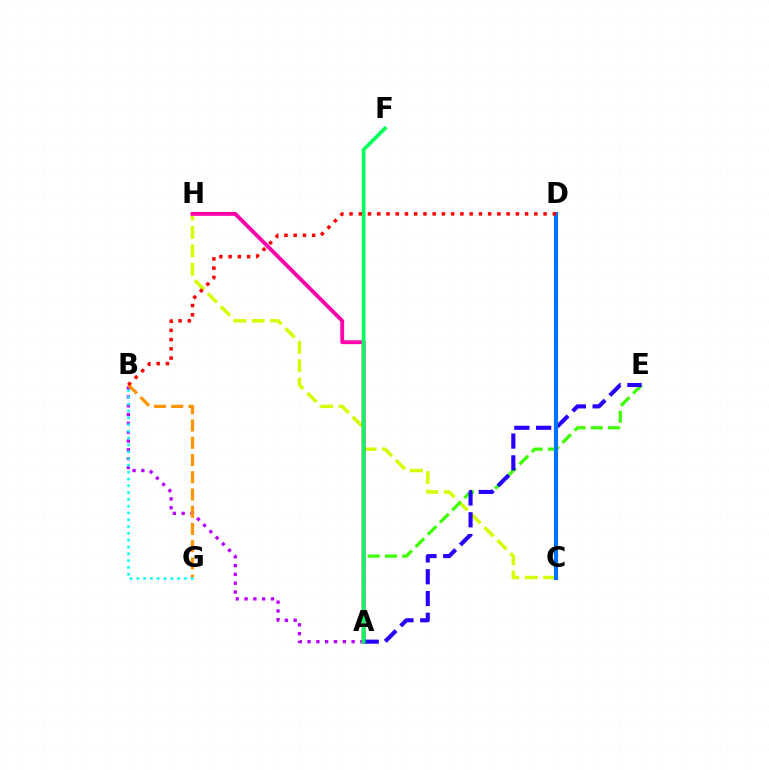{('A', 'B'): [{'color': '#b900ff', 'line_style': 'dotted', 'thickness': 2.4}], ('C', 'H'): [{'color': '#d1ff00', 'line_style': 'dashed', 'thickness': 2.5}], ('A', 'E'): [{'color': '#3dff00', 'line_style': 'dashed', 'thickness': 2.35}, {'color': '#2500ff', 'line_style': 'dashed', 'thickness': 2.96}], ('B', 'G'): [{'color': '#ff9400', 'line_style': 'dashed', 'thickness': 2.34}, {'color': '#00fff6', 'line_style': 'dotted', 'thickness': 1.85}], ('A', 'H'): [{'color': '#ff00ac', 'line_style': 'solid', 'thickness': 2.76}], ('C', 'D'): [{'color': '#0074ff', 'line_style': 'solid', 'thickness': 2.96}], ('A', 'F'): [{'color': '#00ff5c', 'line_style': 'solid', 'thickness': 2.67}], ('B', 'D'): [{'color': '#ff0000', 'line_style': 'dotted', 'thickness': 2.51}]}